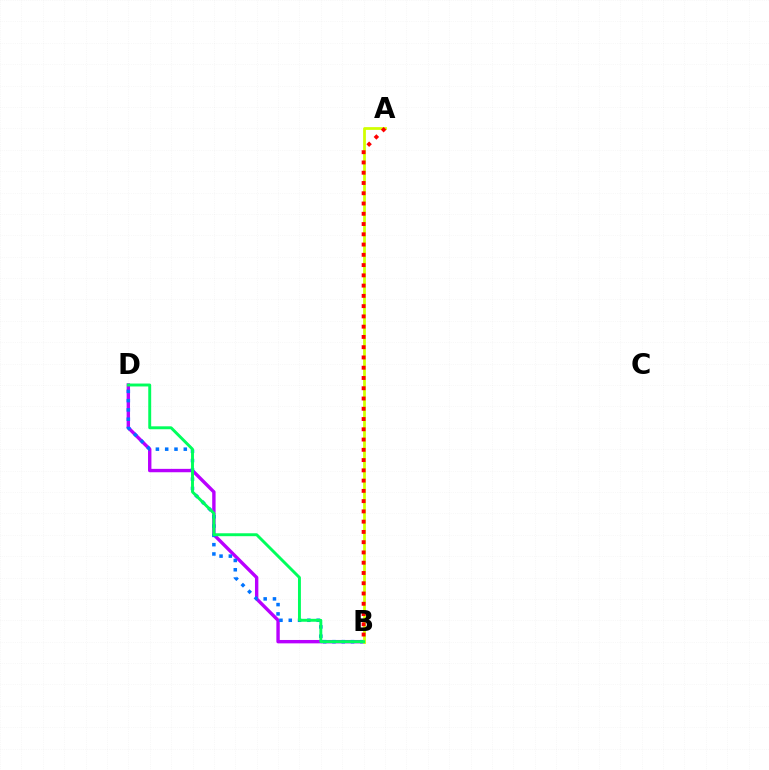{('B', 'D'): [{'color': '#b900ff', 'line_style': 'solid', 'thickness': 2.44}, {'color': '#0074ff', 'line_style': 'dotted', 'thickness': 2.53}, {'color': '#00ff5c', 'line_style': 'solid', 'thickness': 2.1}], ('A', 'B'): [{'color': '#d1ff00', 'line_style': 'solid', 'thickness': 1.98}, {'color': '#ff0000', 'line_style': 'dotted', 'thickness': 2.79}]}